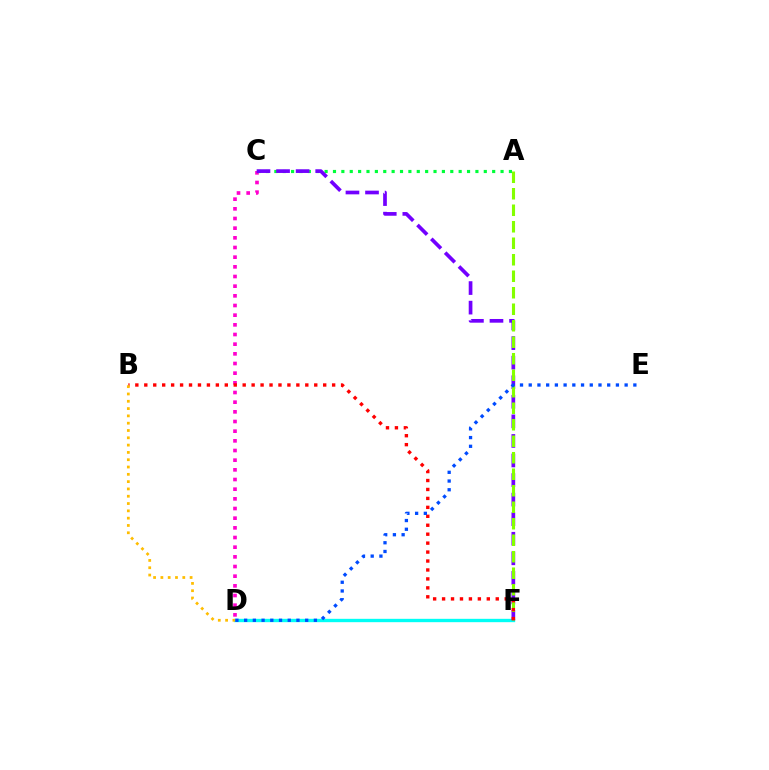{('C', 'D'): [{'color': '#ff00cf', 'line_style': 'dotted', 'thickness': 2.63}], ('D', 'F'): [{'color': '#00fff6', 'line_style': 'solid', 'thickness': 2.41}], ('A', 'C'): [{'color': '#00ff39', 'line_style': 'dotted', 'thickness': 2.28}], ('C', 'F'): [{'color': '#7200ff', 'line_style': 'dashed', 'thickness': 2.66}], ('A', 'F'): [{'color': '#84ff00', 'line_style': 'dashed', 'thickness': 2.24}], ('B', 'F'): [{'color': '#ff0000', 'line_style': 'dotted', 'thickness': 2.43}], ('B', 'D'): [{'color': '#ffbd00', 'line_style': 'dotted', 'thickness': 1.98}], ('D', 'E'): [{'color': '#004bff', 'line_style': 'dotted', 'thickness': 2.37}]}